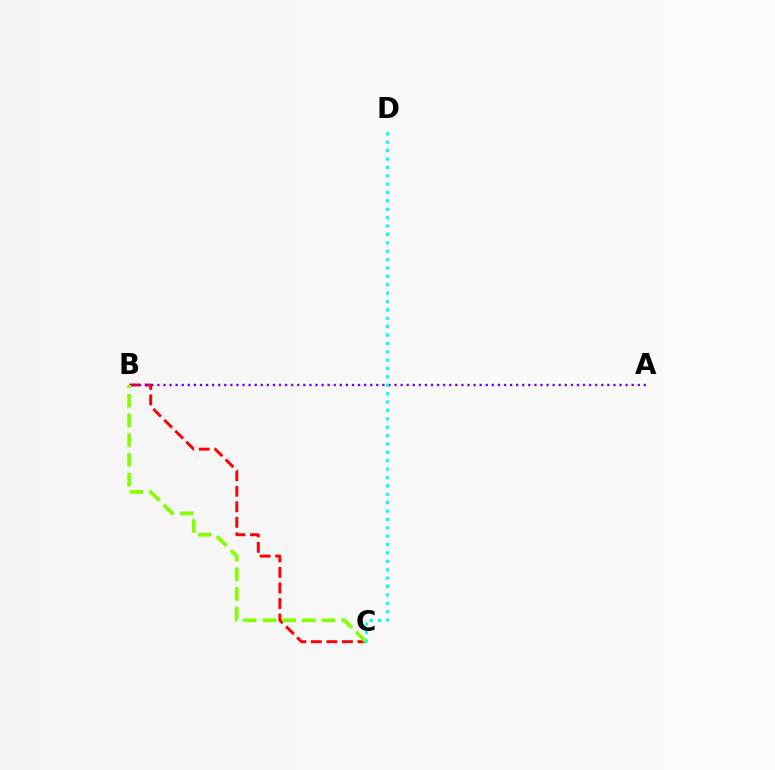{('B', 'C'): [{'color': '#ff0000', 'line_style': 'dashed', 'thickness': 2.11}, {'color': '#84ff00', 'line_style': 'dashed', 'thickness': 2.67}], ('A', 'B'): [{'color': '#7200ff', 'line_style': 'dotted', 'thickness': 1.65}], ('C', 'D'): [{'color': '#00fff6', 'line_style': 'dotted', 'thickness': 2.28}]}